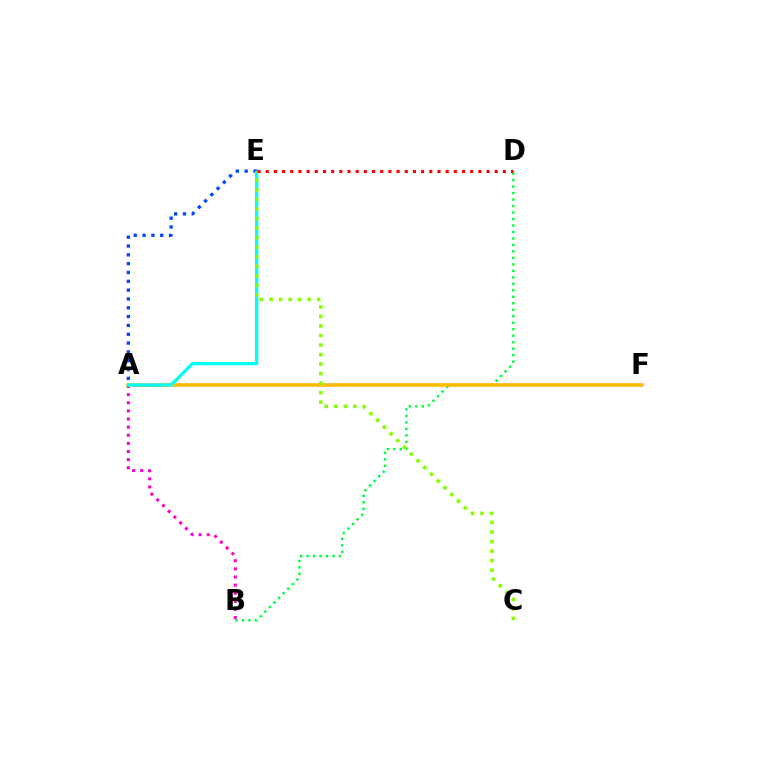{('A', 'B'): [{'color': '#ff00cf', 'line_style': 'dotted', 'thickness': 2.21}], ('A', 'F'): [{'color': '#7200ff', 'line_style': 'dotted', 'thickness': 1.79}, {'color': '#ffbd00', 'line_style': 'solid', 'thickness': 2.58}], ('B', 'D'): [{'color': '#00ff39', 'line_style': 'dotted', 'thickness': 1.76}], ('A', 'E'): [{'color': '#00fff6', 'line_style': 'solid', 'thickness': 2.35}, {'color': '#004bff', 'line_style': 'dotted', 'thickness': 2.4}], ('C', 'E'): [{'color': '#84ff00', 'line_style': 'dotted', 'thickness': 2.59}], ('D', 'E'): [{'color': '#ff0000', 'line_style': 'dotted', 'thickness': 2.22}]}